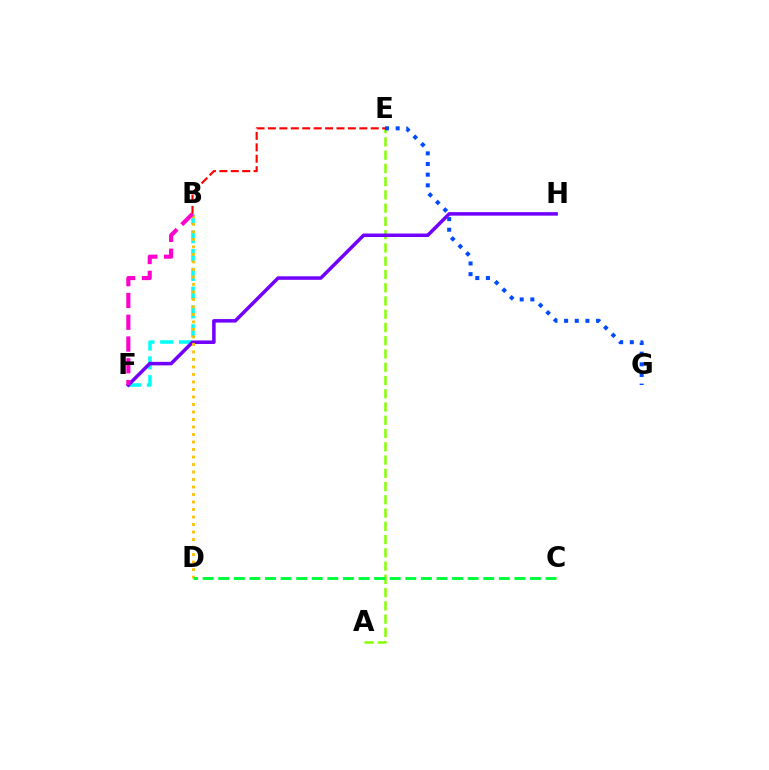{('A', 'E'): [{'color': '#84ff00', 'line_style': 'dashed', 'thickness': 1.8}], ('B', 'F'): [{'color': '#00fff6', 'line_style': 'dashed', 'thickness': 2.55}, {'color': '#ff00cf', 'line_style': 'dashed', 'thickness': 2.96}], ('F', 'H'): [{'color': '#7200ff', 'line_style': 'solid', 'thickness': 2.53}], ('B', 'D'): [{'color': '#ffbd00', 'line_style': 'dotted', 'thickness': 2.04}], ('C', 'D'): [{'color': '#00ff39', 'line_style': 'dashed', 'thickness': 2.12}], ('B', 'E'): [{'color': '#ff0000', 'line_style': 'dashed', 'thickness': 1.55}], ('E', 'G'): [{'color': '#004bff', 'line_style': 'dotted', 'thickness': 2.89}]}